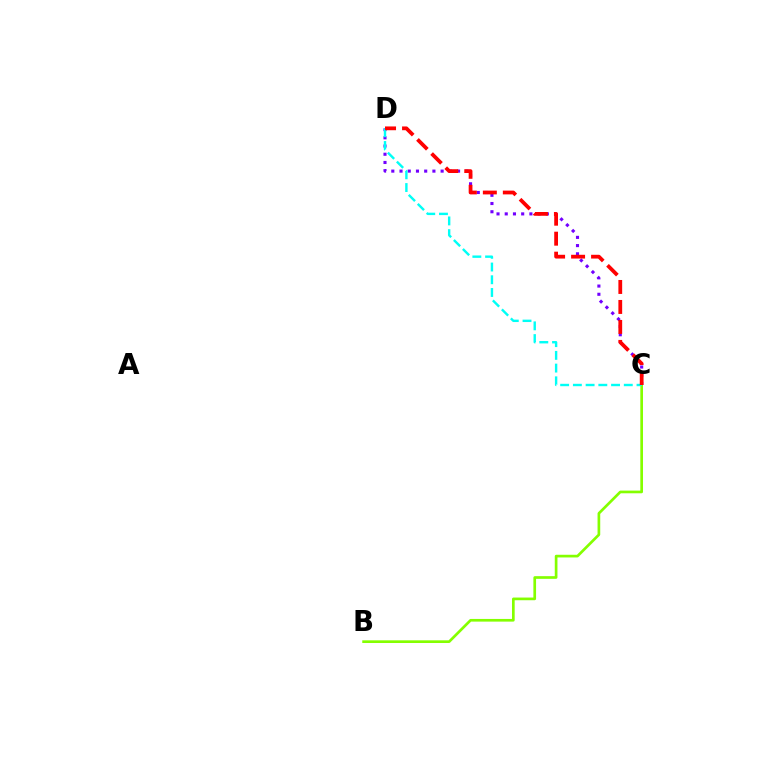{('B', 'C'): [{'color': '#84ff00', 'line_style': 'solid', 'thickness': 1.93}], ('C', 'D'): [{'color': '#7200ff', 'line_style': 'dotted', 'thickness': 2.23}, {'color': '#00fff6', 'line_style': 'dashed', 'thickness': 1.73}, {'color': '#ff0000', 'line_style': 'dashed', 'thickness': 2.71}]}